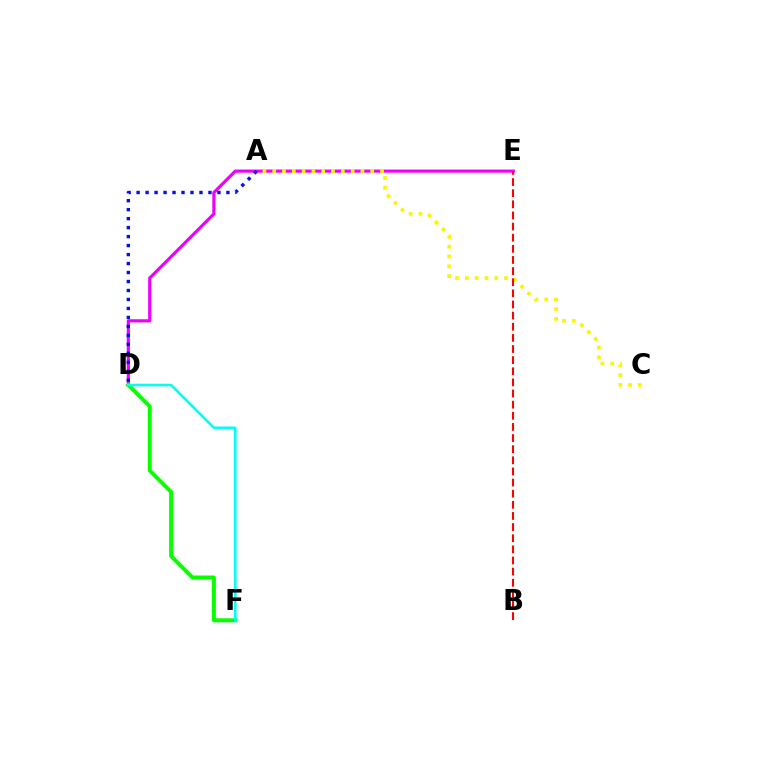{('D', 'E'): [{'color': '#ee00ff', 'line_style': 'solid', 'thickness': 2.27}], ('A', 'C'): [{'color': '#fcf500', 'line_style': 'dotted', 'thickness': 2.66}], ('A', 'D'): [{'color': '#0010ff', 'line_style': 'dotted', 'thickness': 2.44}], ('D', 'F'): [{'color': '#08ff00', 'line_style': 'solid', 'thickness': 2.86}, {'color': '#00fff6', 'line_style': 'solid', 'thickness': 1.85}], ('B', 'E'): [{'color': '#ff0000', 'line_style': 'dashed', 'thickness': 1.51}]}